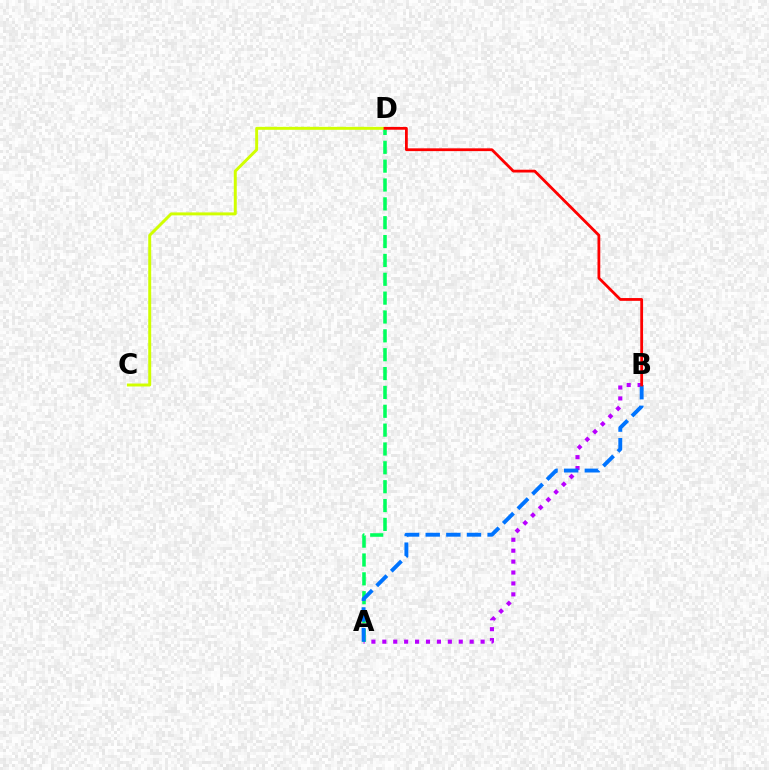{('A', 'D'): [{'color': '#00ff5c', 'line_style': 'dashed', 'thickness': 2.56}], ('A', 'B'): [{'color': '#b900ff', 'line_style': 'dotted', 'thickness': 2.97}, {'color': '#0074ff', 'line_style': 'dashed', 'thickness': 2.8}], ('C', 'D'): [{'color': '#d1ff00', 'line_style': 'solid', 'thickness': 2.13}], ('B', 'D'): [{'color': '#ff0000', 'line_style': 'solid', 'thickness': 2.01}]}